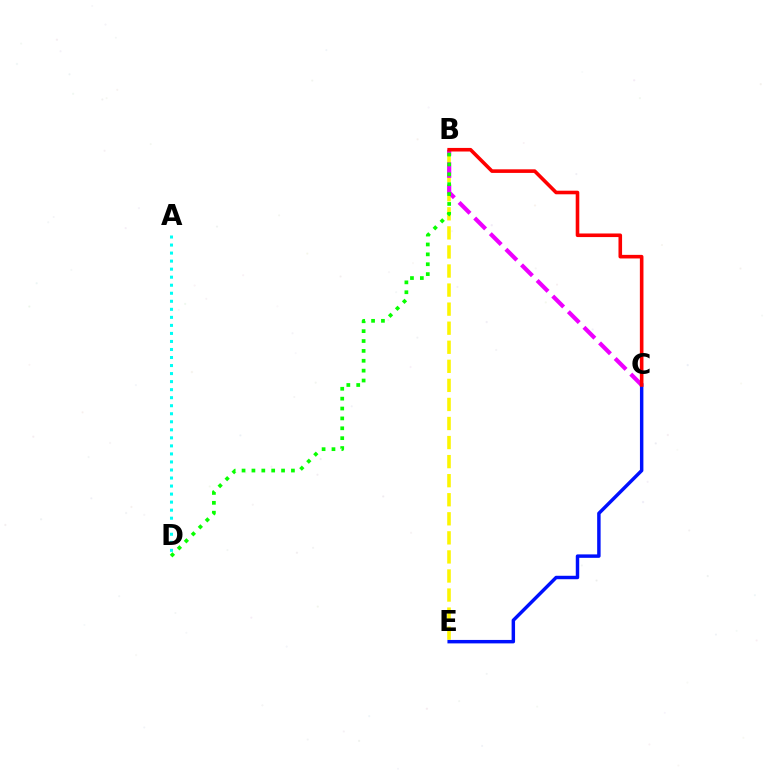{('B', 'E'): [{'color': '#fcf500', 'line_style': 'dashed', 'thickness': 2.59}], ('B', 'C'): [{'color': '#ee00ff', 'line_style': 'dashed', 'thickness': 3.0}, {'color': '#ff0000', 'line_style': 'solid', 'thickness': 2.59}], ('B', 'D'): [{'color': '#08ff00', 'line_style': 'dotted', 'thickness': 2.68}], ('C', 'E'): [{'color': '#0010ff', 'line_style': 'solid', 'thickness': 2.48}], ('A', 'D'): [{'color': '#00fff6', 'line_style': 'dotted', 'thickness': 2.18}]}